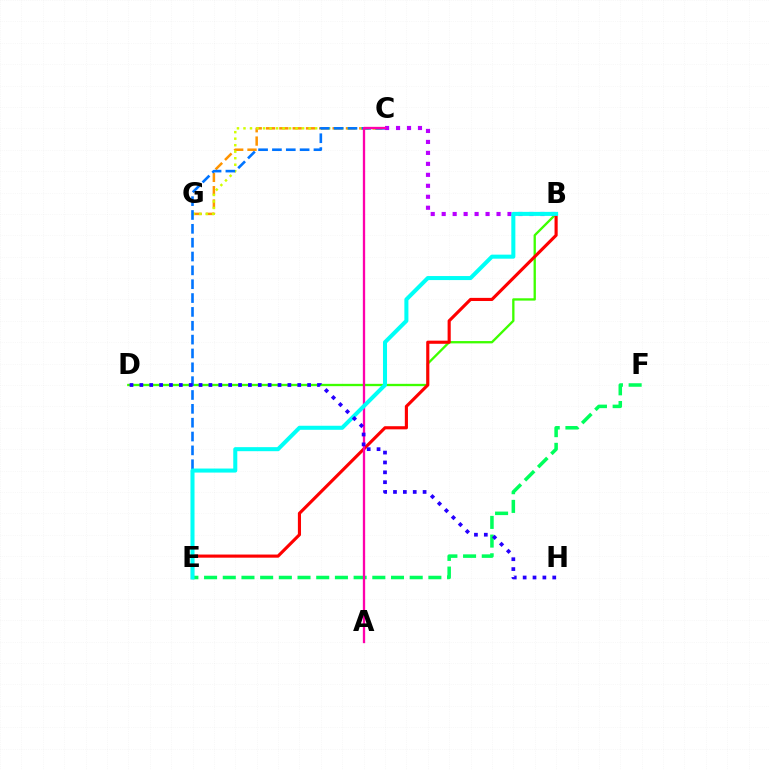{('C', 'G'): [{'color': '#ff9400', 'line_style': 'dashed', 'thickness': 1.81}, {'color': '#d1ff00', 'line_style': 'dotted', 'thickness': 1.77}], ('B', 'D'): [{'color': '#3dff00', 'line_style': 'solid', 'thickness': 1.67}], ('B', 'E'): [{'color': '#ff0000', 'line_style': 'solid', 'thickness': 2.26}, {'color': '#00fff6', 'line_style': 'solid', 'thickness': 2.91}], ('B', 'C'): [{'color': '#b900ff', 'line_style': 'dotted', 'thickness': 2.98}], ('C', 'E'): [{'color': '#0074ff', 'line_style': 'dashed', 'thickness': 1.88}], ('E', 'F'): [{'color': '#00ff5c', 'line_style': 'dashed', 'thickness': 2.54}], ('A', 'C'): [{'color': '#ff00ac', 'line_style': 'solid', 'thickness': 1.66}], ('D', 'H'): [{'color': '#2500ff', 'line_style': 'dotted', 'thickness': 2.68}]}